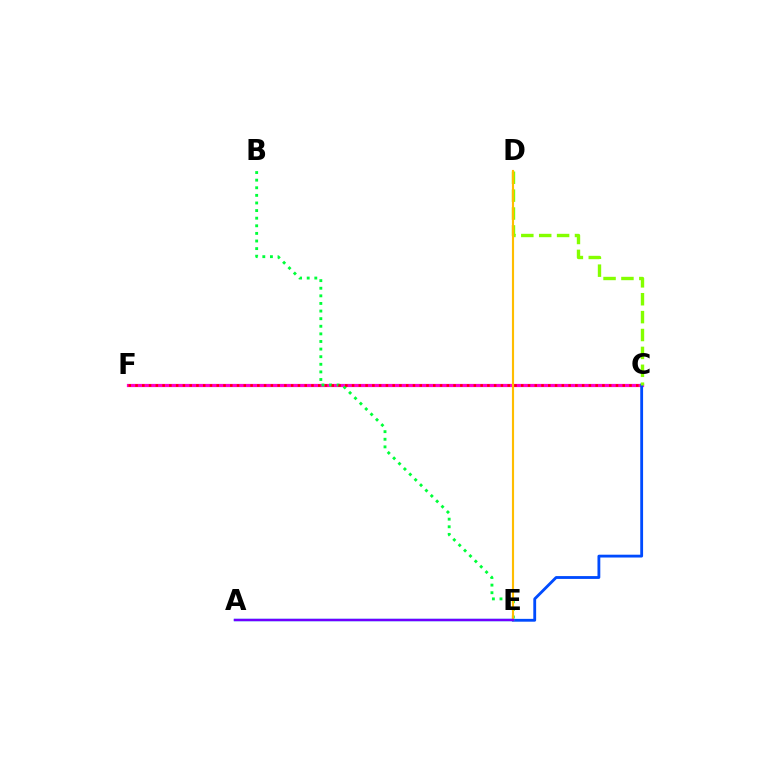{('C', 'F'): [{'color': '#ff00cf', 'line_style': 'solid', 'thickness': 2.3}, {'color': '#ff0000', 'line_style': 'dotted', 'thickness': 1.84}], ('C', 'E'): [{'color': '#004bff', 'line_style': 'solid', 'thickness': 2.04}], ('B', 'E'): [{'color': '#00ff39', 'line_style': 'dotted', 'thickness': 2.07}], ('C', 'D'): [{'color': '#84ff00', 'line_style': 'dashed', 'thickness': 2.43}], ('A', 'E'): [{'color': '#00fff6', 'line_style': 'solid', 'thickness': 1.71}, {'color': '#7200ff', 'line_style': 'solid', 'thickness': 1.77}], ('D', 'E'): [{'color': '#ffbd00', 'line_style': 'solid', 'thickness': 1.55}]}